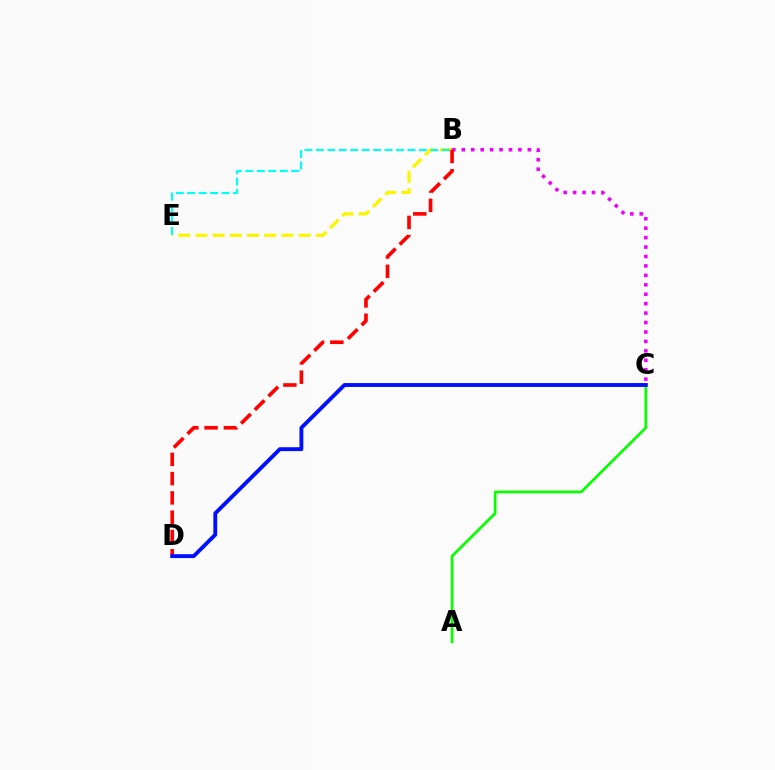{('B', 'E'): [{'color': '#fcf500', 'line_style': 'dashed', 'thickness': 2.34}, {'color': '#00fff6', 'line_style': 'dashed', 'thickness': 1.55}], ('A', 'C'): [{'color': '#08ff00', 'line_style': 'solid', 'thickness': 1.97}], ('B', 'C'): [{'color': '#ee00ff', 'line_style': 'dotted', 'thickness': 2.56}], ('B', 'D'): [{'color': '#ff0000', 'line_style': 'dashed', 'thickness': 2.62}], ('C', 'D'): [{'color': '#0010ff', 'line_style': 'solid', 'thickness': 2.79}]}